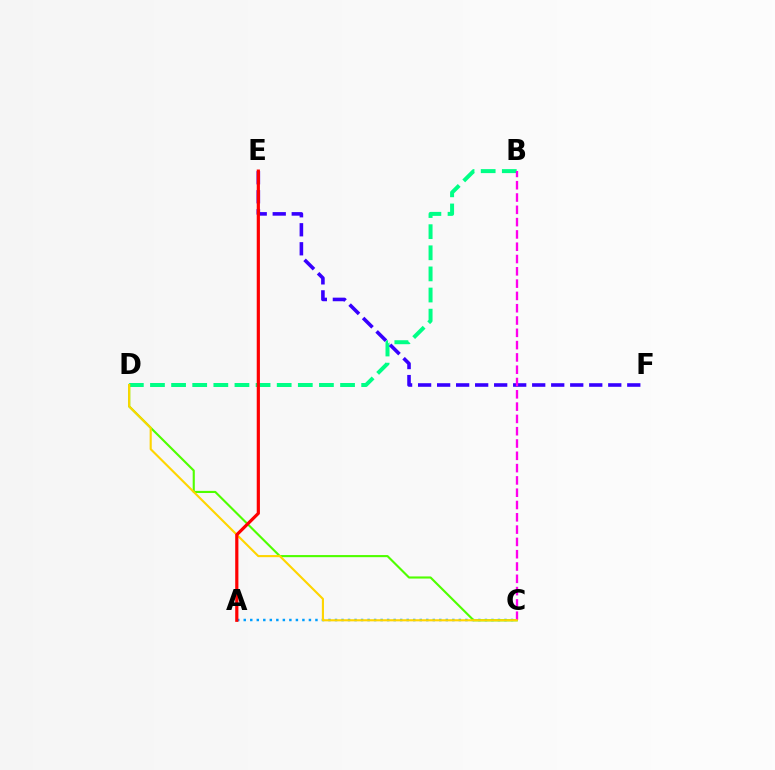{('B', 'D'): [{'color': '#00ff86', 'line_style': 'dashed', 'thickness': 2.87}], ('E', 'F'): [{'color': '#3700ff', 'line_style': 'dashed', 'thickness': 2.58}], ('A', 'C'): [{'color': '#009eff', 'line_style': 'dotted', 'thickness': 1.77}], ('C', 'D'): [{'color': '#4fff00', 'line_style': 'solid', 'thickness': 1.53}, {'color': '#ffd500', 'line_style': 'solid', 'thickness': 1.53}], ('B', 'C'): [{'color': '#ff00ed', 'line_style': 'dashed', 'thickness': 1.67}], ('A', 'E'): [{'color': '#ff0000', 'line_style': 'solid', 'thickness': 2.3}]}